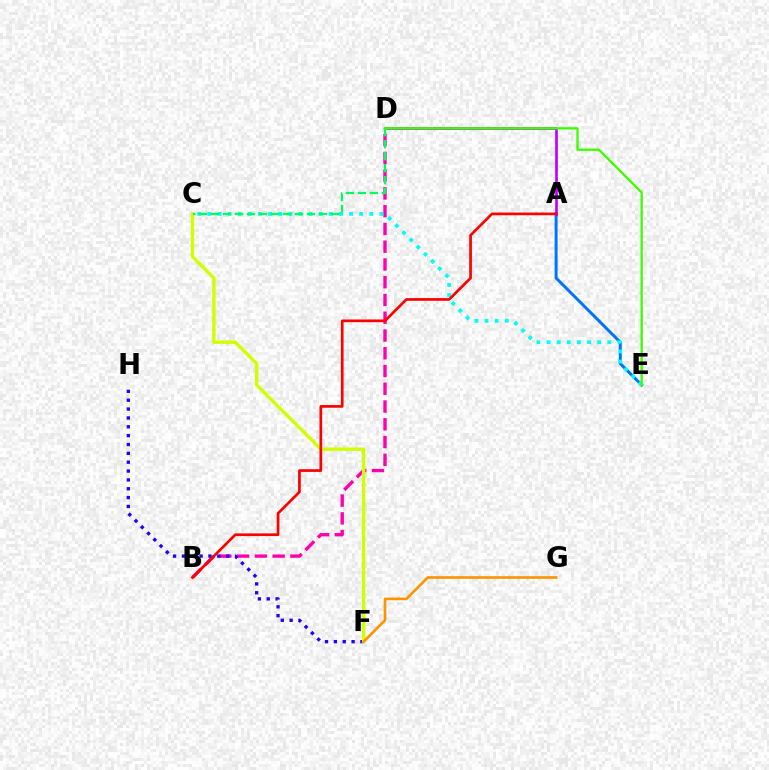{('A', 'E'): [{'color': '#0074ff', 'line_style': 'solid', 'thickness': 2.15}], ('A', 'D'): [{'color': '#b900ff', 'line_style': 'solid', 'thickness': 1.9}], ('B', 'D'): [{'color': '#ff00ac', 'line_style': 'dashed', 'thickness': 2.41}], ('F', 'H'): [{'color': '#2500ff', 'line_style': 'dotted', 'thickness': 2.41}], ('C', 'E'): [{'color': '#00fff6', 'line_style': 'dotted', 'thickness': 2.75}], ('C', 'F'): [{'color': '#d1ff00', 'line_style': 'solid', 'thickness': 2.44}], ('F', 'G'): [{'color': '#ff9400', 'line_style': 'solid', 'thickness': 1.92}], ('C', 'D'): [{'color': '#00ff5c', 'line_style': 'dashed', 'thickness': 1.63}], ('A', 'B'): [{'color': '#ff0000', 'line_style': 'solid', 'thickness': 1.95}], ('D', 'E'): [{'color': '#3dff00', 'line_style': 'solid', 'thickness': 1.67}]}